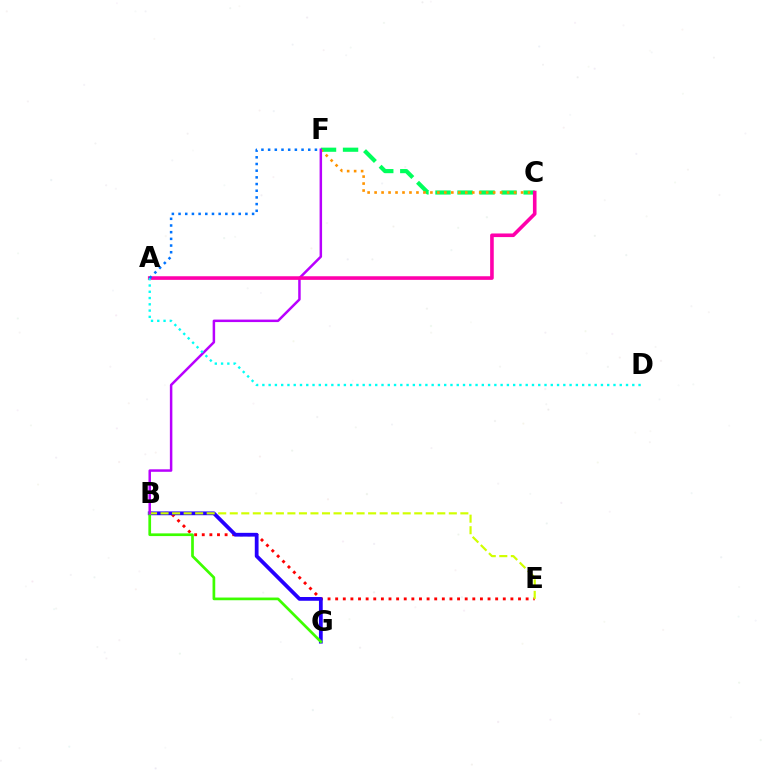{('B', 'E'): [{'color': '#ff0000', 'line_style': 'dotted', 'thickness': 2.07}, {'color': '#d1ff00', 'line_style': 'dashed', 'thickness': 1.57}], ('B', 'G'): [{'color': '#2500ff', 'line_style': 'solid', 'thickness': 2.71}, {'color': '#3dff00', 'line_style': 'solid', 'thickness': 1.94}], ('C', 'F'): [{'color': '#00ff5c', 'line_style': 'dashed', 'thickness': 2.99}, {'color': '#ff9400', 'line_style': 'dotted', 'thickness': 1.9}], ('B', 'F'): [{'color': '#b900ff', 'line_style': 'solid', 'thickness': 1.79}], ('A', 'C'): [{'color': '#ff00ac', 'line_style': 'solid', 'thickness': 2.6}], ('A', 'D'): [{'color': '#00fff6', 'line_style': 'dotted', 'thickness': 1.7}], ('A', 'F'): [{'color': '#0074ff', 'line_style': 'dotted', 'thickness': 1.82}]}